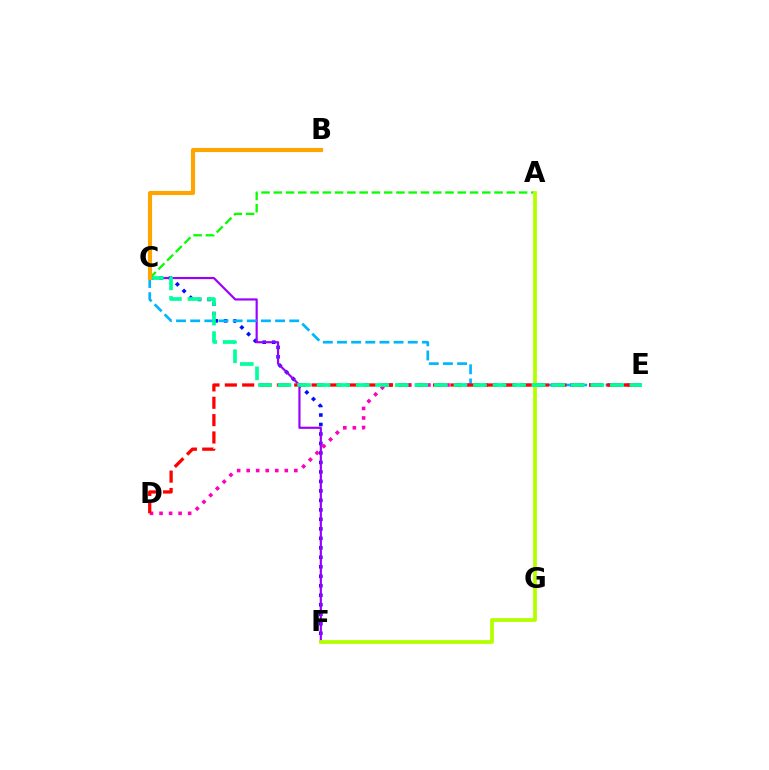{('A', 'C'): [{'color': '#08ff00', 'line_style': 'dashed', 'thickness': 1.67}], ('C', 'F'): [{'color': '#0010ff', 'line_style': 'dotted', 'thickness': 2.58}, {'color': '#9b00ff', 'line_style': 'solid', 'thickness': 1.57}], ('D', 'E'): [{'color': '#ff00bd', 'line_style': 'dotted', 'thickness': 2.59}, {'color': '#ff0000', 'line_style': 'dashed', 'thickness': 2.36}], ('C', 'E'): [{'color': '#00b5ff', 'line_style': 'dashed', 'thickness': 1.92}, {'color': '#00ff9d', 'line_style': 'dashed', 'thickness': 2.66}], ('A', 'F'): [{'color': '#b3ff00', 'line_style': 'solid', 'thickness': 2.72}], ('B', 'C'): [{'color': '#ffa500', 'line_style': 'solid', 'thickness': 2.96}]}